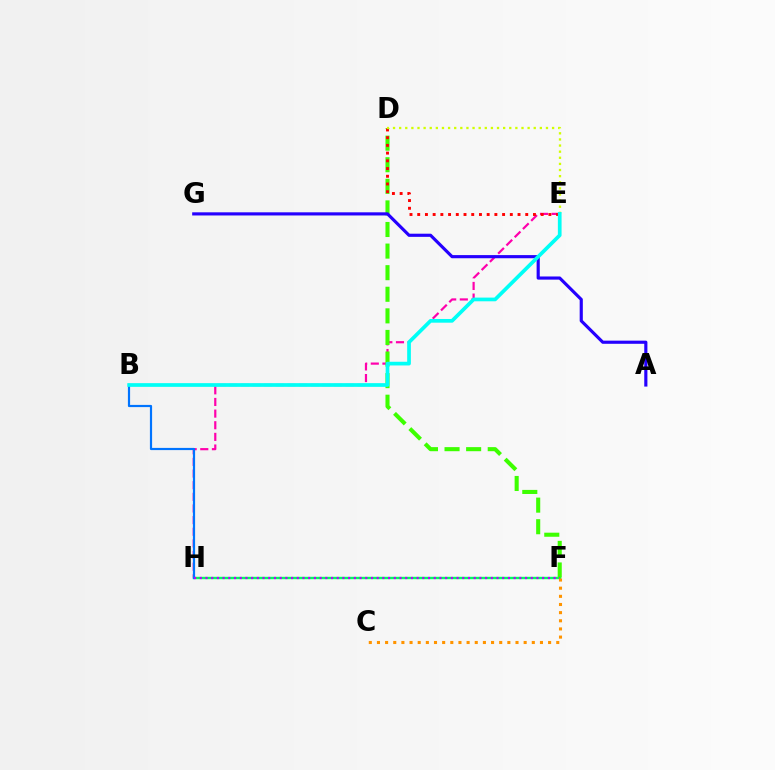{('E', 'H'): [{'color': '#ff00ac', 'line_style': 'dashed', 'thickness': 1.58}], ('F', 'H'): [{'color': '#00ff5c', 'line_style': 'solid', 'thickness': 1.73}, {'color': '#b900ff', 'line_style': 'dotted', 'thickness': 1.55}], ('B', 'H'): [{'color': '#0074ff', 'line_style': 'solid', 'thickness': 1.58}], ('D', 'F'): [{'color': '#3dff00', 'line_style': 'dashed', 'thickness': 2.93}], ('D', 'E'): [{'color': '#ff0000', 'line_style': 'dotted', 'thickness': 2.1}, {'color': '#d1ff00', 'line_style': 'dotted', 'thickness': 1.66}], ('A', 'G'): [{'color': '#2500ff', 'line_style': 'solid', 'thickness': 2.27}], ('B', 'E'): [{'color': '#00fff6', 'line_style': 'solid', 'thickness': 2.66}], ('C', 'F'): [{'color': '#ff9400', 'line_style': 'dotted', 'thickness': 2.21}]}